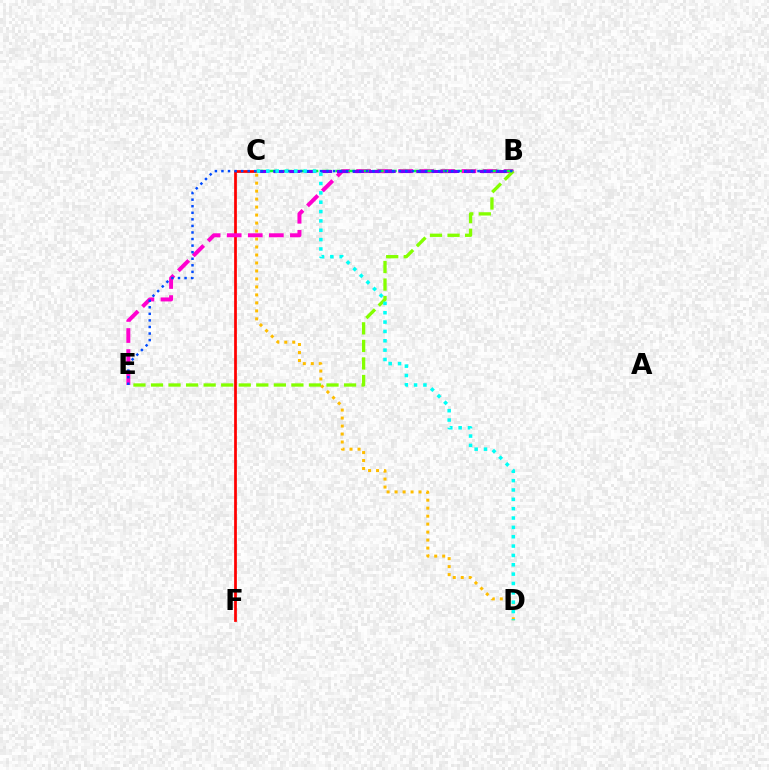{('C', 'F'): [{'color': '#ff0000', 'line_style': 'solid', 'thickness': 1.97}], ('B', 'E'): [{'color': '#ff00cf', 'line_style': 'dashed', 'thickness': 2.86}, {'color': '#84ff00', 'line_style': 'dashed', 'thickness': 2.38}, {'color': '#004bff', 'line_style': 'dotted', 'thickness': 1.78}], ('B', 'C'): [{'color': '#00ff39', 'line_style': 'dashed', 'thickness': 1.77}, {'color': '#7200ff', 'line_style': 'dashed', 'thickness': 2.16}], ('C', 'D'): [{'color': '#ffbd00', 'line_style': 'dotted', 'thickness': 2.17}, {'color': '#00fff6', 'line_style': 'dotted', 'thickness': 2.54}]}